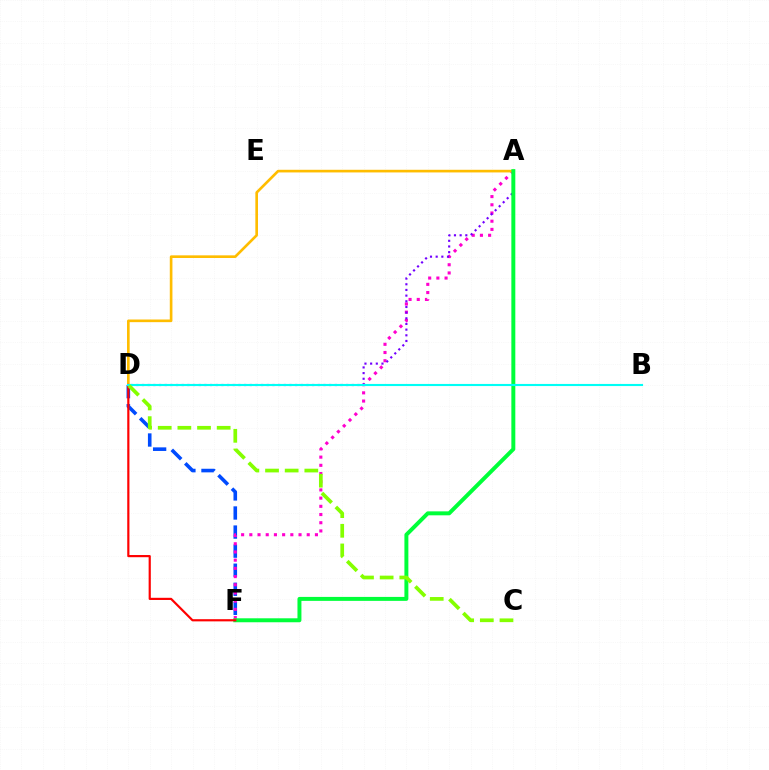{('D', 'F'): [{'color': '#004bff', 'line_style': 'dashed', 'thickness': 2.59}, {'color': '#ff0000', 'line_style': 'solid', 'thickness': 1.57}], ('A', 'F'): [{'color': '#ff00cf', 'line_style': 'dotted', 'thickness': 2.23}, {'color': '#00ff39', 'line_style': 'solid', 'thickness': 2.85}], ('A', 'D'): [{'color': '#7200ff', 'line_style': 'dotted', 'thickness': 1.54}, {'color': '#ffbd00', 'line_style': 'solid', 'thickness': 1.91}], ('B', 'D'): [{'color': '#00fff6', 'line_style': 'solid', 'thickness': 1.53}], ('C', 'D'): [{'color': '#84ff00', 'line_style': 'dashed', 'thickness': 2.67}]}